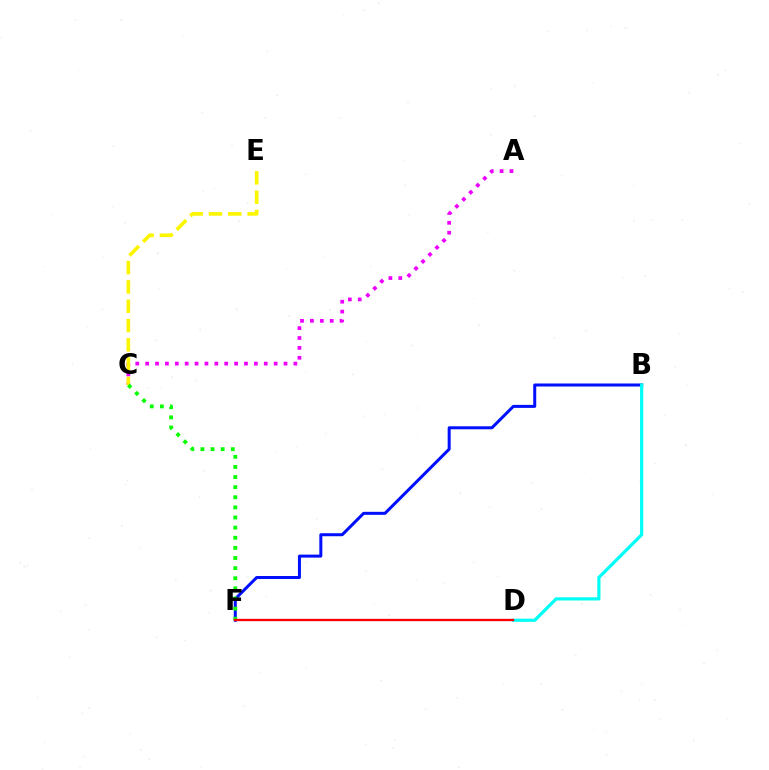{('B', 'F'): [{'color': '#0010ff', 'line_style': 'solid', 'thickness': 2.17}], ('A', 'C'): [{'color': '#ee00ff', 'line_style': 'dotted', 'thickness': 2.69}], ('C', 'E'): [{'color': '#fcf500', 'line_style': 'dashed', 'thickness': 2.62}], ('C', 'F'): [{'color': '#08ff00', 'line_style': 'dotted', 'thickness': 2.75}], ('B', 'D'): [{'color': '#00fff6', 'line_style': 'solid', 'thickness': 2.3}], ('D', 'F'): [{'color': '#ff0000', 'line_style': 'solid', 'thickness': 1.69}]}